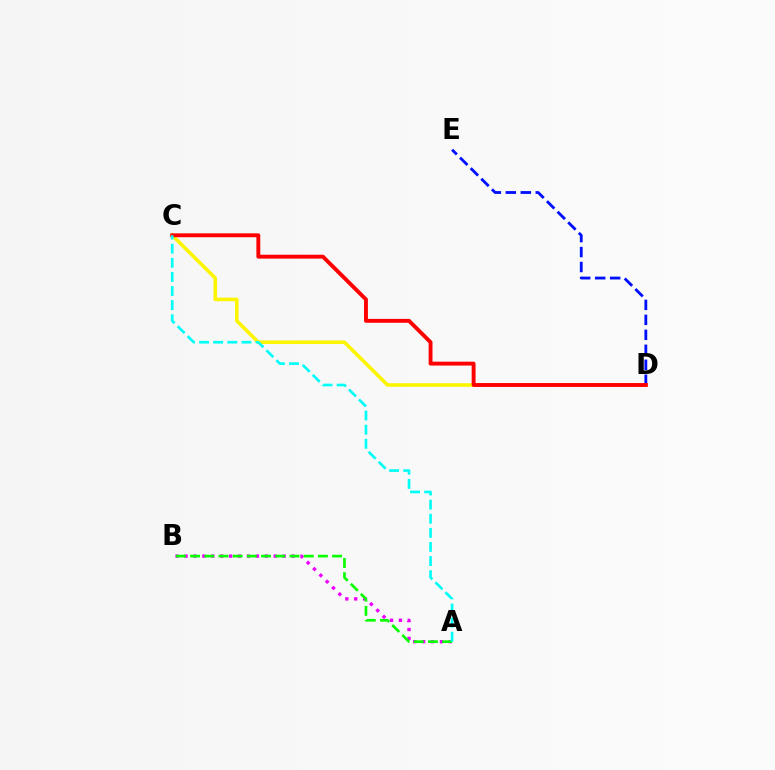{('A', 'B'): [{'color': '#ee00ff', 'line_style': 'dotted', 'thickness': 2.42}, {'color': '#08ff00', 'line_style': 'dashed', 'thickness': 1.93}], ('C', 'D'): [{'color': '#fcf500', 'line_style': 'solid', 'thickness': 2.56}, {'color': '#ff0000', 'line_style': 'solid', 'thickness': 2.8}], ('D', 'E'): [{'color': '#0010ff', 'line_style': 'dashed', 'thickness': 2.03}], ('A', 'C'): [{'color': '#00fff6', 'line_style': 'dashed', 'thickness': 1.92}]}